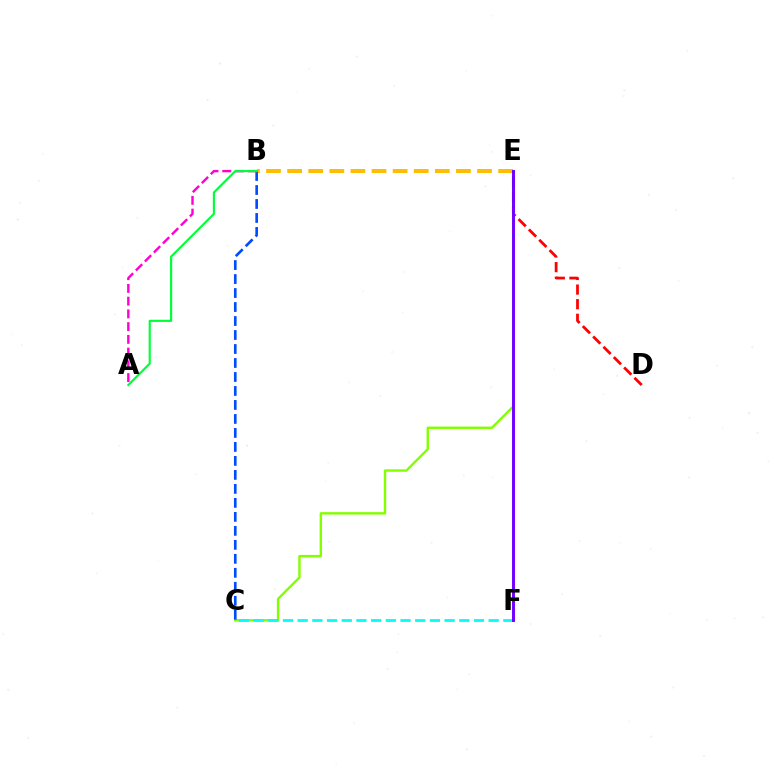{('B', 'E'): [{'color': '#ffbd00', 'line_style': 'dashed', 'thickness': 2.87}], ('C', 'E'): [{'color': '#84ff00', 'line_style': 'solid', 'thickness': 1.73}], ('D', 'E'): [{'color': '#ff0000', 'line_style': 'dashed', 'thickness': 1.99}], ('B', 'C'): [{'color': '#004bff', 'line_style': 'dashed', 'thickness': 1.9}], ('A', 'B'): [{'color': '#ff00cf', 'line_style': 'dashed', 'thickness': 1.73}, {'color': '#00ff39', 'line_style': 'solid', 'thickness': 1.55}], ('C', 'F'): [{'color': '#00fff6', 'line_style': 'dashed', 'thickness': 2.0}], ('E', 'F'): [{'color': '#7200ff', 'line_style': 'solid', 'thickness': 2.11}]}